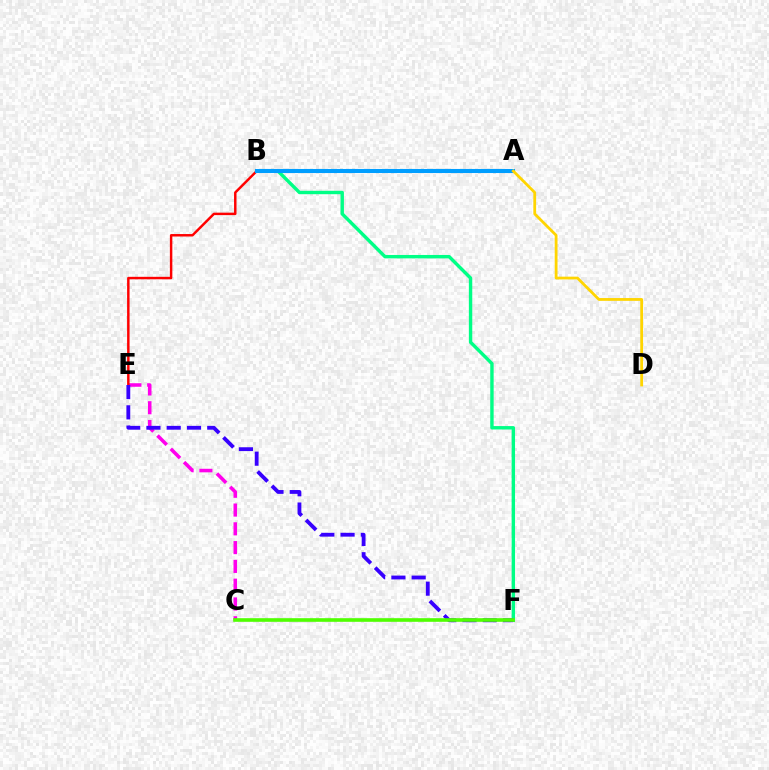{('C', 'E'): [{'color': '#ff00ed', 'line_style': 'dashed', 'thickness': 2.55}], ('B', 'E'): [{'color': '#ff0000', 'line_style': 'solid', 'thickness': 1.77}], ('B', 'F'): [{'color': '#00ff86', 'line_style': 'solid', 'thickness': 2.45}], ('A', 'B'): [{'color': '#009eff', 'line_style': 'solid', 'thickness': 2.93}], ('E', 'F'): [{'color': '#3700ff', 'line_style': 'dashed', 'thickness': 2.75}], ('A', 'D'): [{'color': '#ffd500', 'line_style': 'solid', 'thickness': 2.01}], ('C', 'F'): [{'color': '#4fff00', 'line_style': 'solid', 'thickness': 2.61}]}